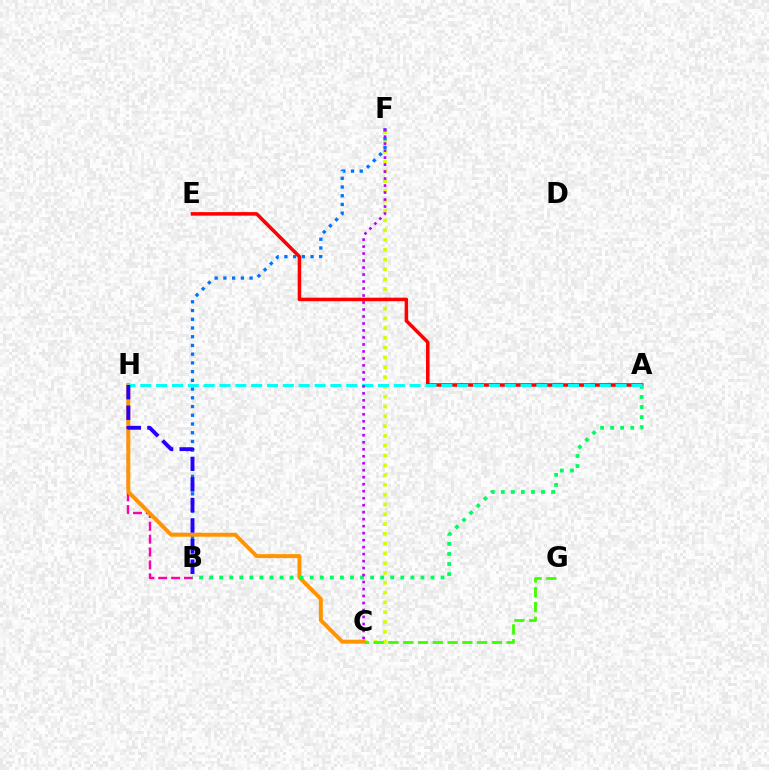{('C', 'F'): [{'color': '#d1ff00', 'line_style': 'dotted', 'thickness': 2.66}, {'color': '#b900ff', 'line_style': 'dotted', 'thickness': 1.9}], ('B', 'H'): [{'color': '#ff00ac', 'line_style': 'dashed', 'thickness': 1.75}, {'color': '#2500ff', 'line_style': 'dashed', 'thickness': 2.79}], ('A', 'E'): [{'color': '#ff0000', 'line_style': 'solid', 'thickness': 2.54}], ('C', 'G'): [{'color': '#3dff00', 'line_style': 'dashed', 'thickness': 2.01}], ('B', 'F'): [{'color': '#0074ff', 'line_style': 'dotted', 'thickness': 2.37}], ('C', 'H'): [{'color': '#ff9400', 'line_style': 'solid', 'thickness': 2.85}], ('A', 'B'): [{'color': '#00ff5c', 'line_style': 'dotted', 'thickness': 2.73}], ('A', 'H'): [{'color': '#00fff6', 'line_style': 'dashed', 'thickness': 2.15}]}